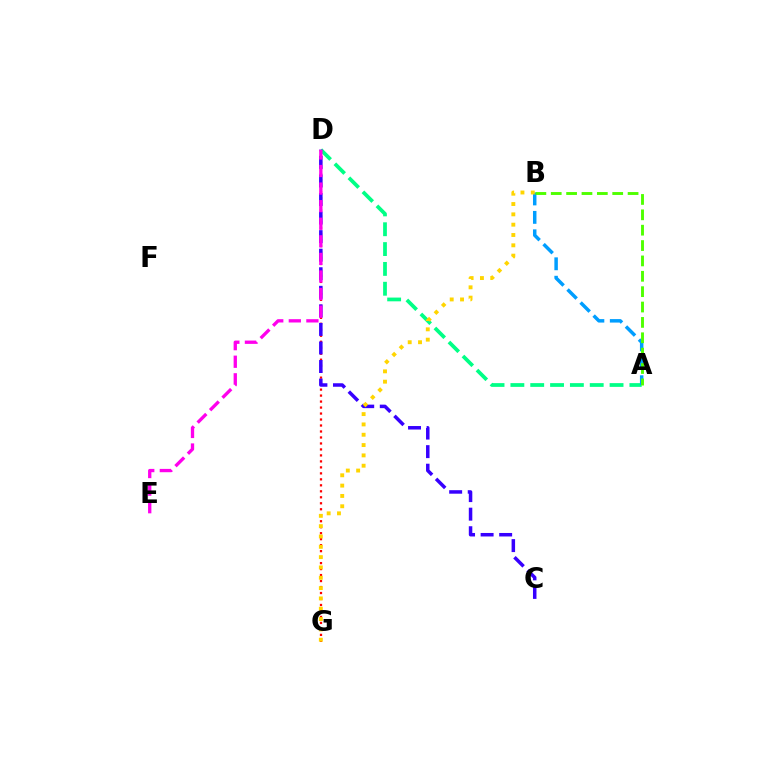{('A', 'D'): [{'color': '#00ff86', 'line_style': 'dashed', 'thickness': 2.69}], ('A', 'B'): [{'color': '#009eff', 'line_style': 'dashed', 'thickness': 2.5}, {'color': '#4fff00', 'line_style': 'dashed', 'thickness': 2.09}], ('D', 'G'): [{'color': '#ff0000', 'line_style': 'dotted', 'thickness': 1.63}], ('C', 'D'): [{'color': '#3700ff', 'line_style': 'dashed', 'thickness': 2.52}], ('B', 'G'): [{'color': '#ffd500', 'line_style': 'dotted', 'thickness': 2.8}], ('D', 'E'): [{'color': '#ff00ed', 'line_style': 'dashed', 'thickness': 2.39}]}